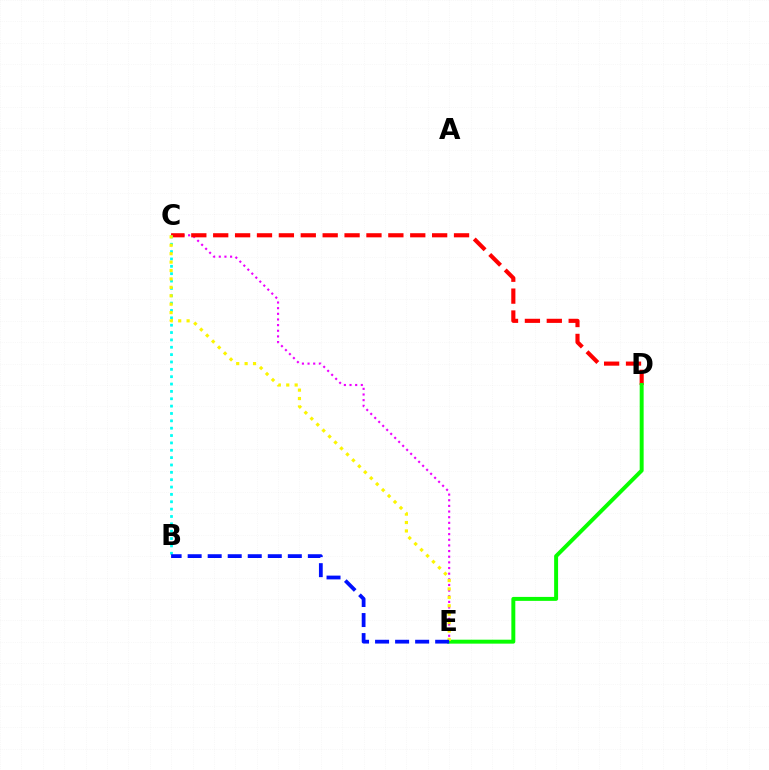{('C', 'E'): [{'color': '#ee00ff', 'line_style': 'dotted', 'thickness': 1.53}, {'color': '#fcf500', 'line_style': 'dotted', 'thickness': 2.29}], ('C', 'D'): [{'color': '#ff0000', 'line_style': 'dashed', 'thickness': 2.97}], ('D', 'E'): [{'color': '#08ff00', 'line_style': 'solid', 'thickness': 2.84}], ('B', 'C'): [{'color': '#00fff6', 'line_style': 'dotted', 'thickness': 2.0}], ('B', 'E'): [{'color': '#0010ff', 'line_style': 'dashed', 'thickness': 2.72}]}